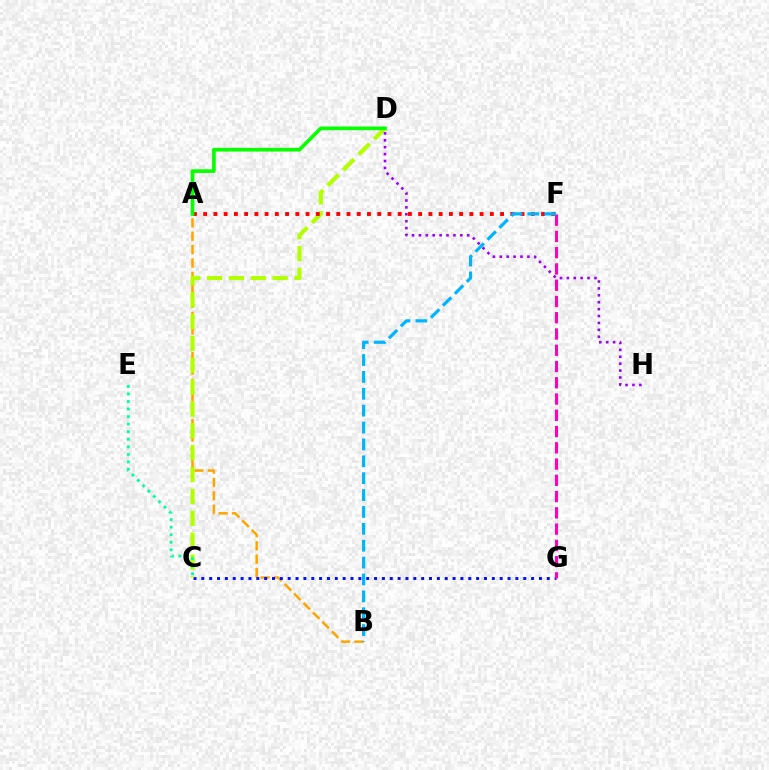{('A', 'B'): [{'color': '#ffa500', 'line_style': 'dashed', 'thickness': 1.82}], ('C', 'G'): [{'color': '#0010ff', 'line_style': 'dotted', 'thickness': 2.13}], ('C', 'D'): [{'color': '#b3ff00', 'line_style': 'dashed', 'thickness': 2.97}], ('D', 'H'): [{'color': '#9b00ff', 'line_style': 'dotted', 'thickness': 1.88}], ('C', 'E'): [{'color': '#00ff9d', 'line_style': 'dotted', 'thickness': 2.05}], ('F', 'G'): [{'color': '#ff00bd', 'line_style': 'dashed', 'thickness': 2.21}], ('A', 'F'): [{'color': '#ff0000', 'line_style': 'dotted', 'thickness': 2.78}], ('B', 'F'): [{'color': '#00b5ff', 'line_style': 'dashed', 'thickness': 2.29}], ('A', 'D'): [{'color': '#08ff00', 'line_style': 'solid', 'thickness': 2.64}]}